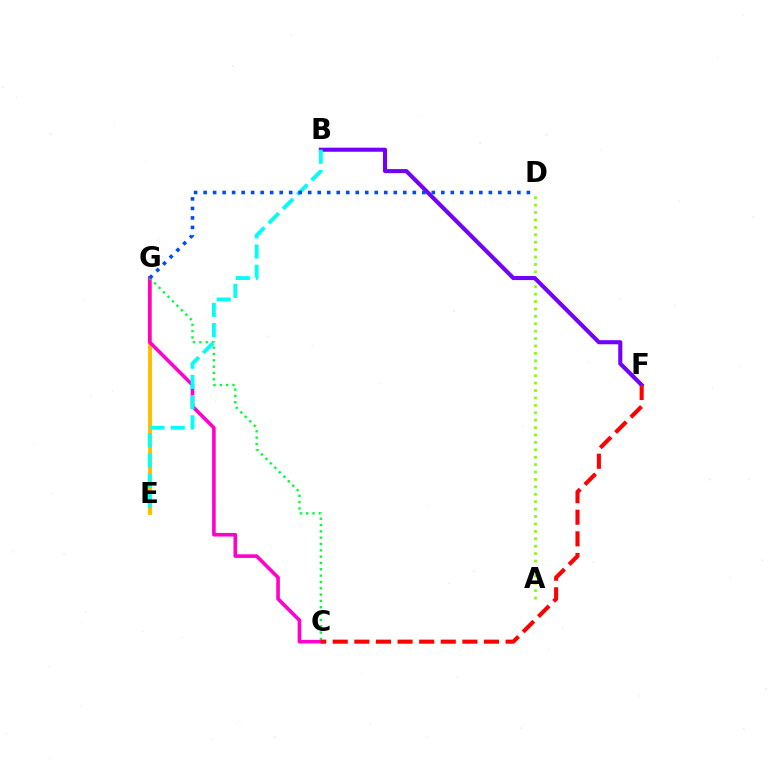{('A', 'D'): [{'color': '#84ff00', 'line_style': 'dotted', 'thickness': 2.01}], ('E', 'G'): [{'color': '#ffbd00', 'line_style': 'solid', 'thickness': 2.83}], ('C', 'G'): [{'color': '#ff00cf', 'line_style': 'solid', 'thickness': 2.6}, {'color': '#00ff39', 'line_style': 'dotted', 'thickness': 1.72}], ('B', 'F'): [{'color': '#7200ff', 'line_style': 'solid', 'thickness': 2.93}], ('C', 'F'): [{'color': '#ff0000', 'line_style': 'dashed', 'thickness': 2.94}], ('B', 'E'): [{'color': '#00fff6', 'line_style': 'dashed', 'thickness': 2.75}], ('D', 'G'): [{'color': '#004bff', 'line_style': 'dotted', 'thickness': 2.58}]}